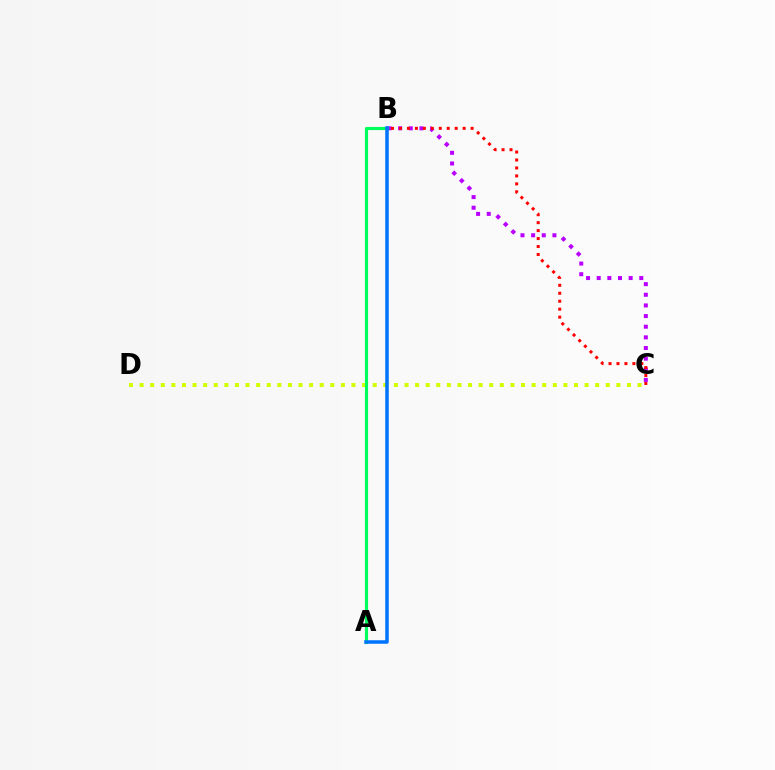{('B', 'C'): [{'color': '#b900ff', 'line_style': 'dotted', 'thickness': 2.89}, {'color': '#ff0000', 'line_style': 'dotted', 'thickness': 2.16}], ('C', 'D'): [{'color': '#d1ff00', 'line_style': 'dotted', 'thickness': 2.88}], ('A', 'B'): [{'color': '#00ff5c', 'line_style': 'solid', 'thickness': 2.26}, {'color': '#0074ff', 'line_style': 'solid', 'thickness': 2.53}]}